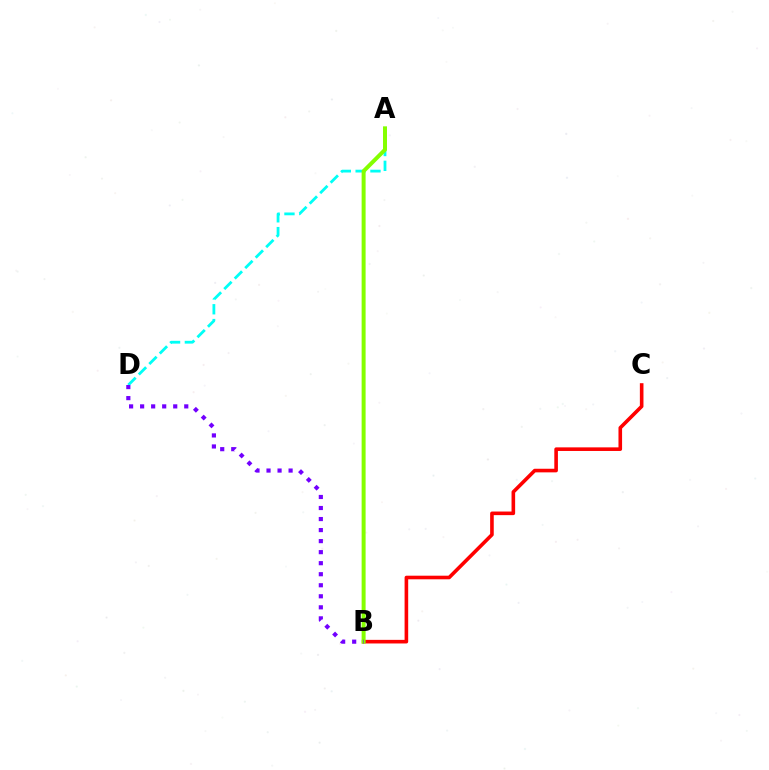{('A', 'D'): [{'color': '#00fff6', 'line_style': 'dashed', 'thickness': 2.01}], ('B', 'C'): [{'color': '#ff0000', 'line_style': 'solid', 'thickness': 2.6}], ('A', 'B'): [{'color': '#84ff00', 'line_style': 'solid', 'thickness': 2.87}], ('B', 'D'): [{'color': '#7200ff', 'line_style': 'dotted', 'thickness': 3.0}]}